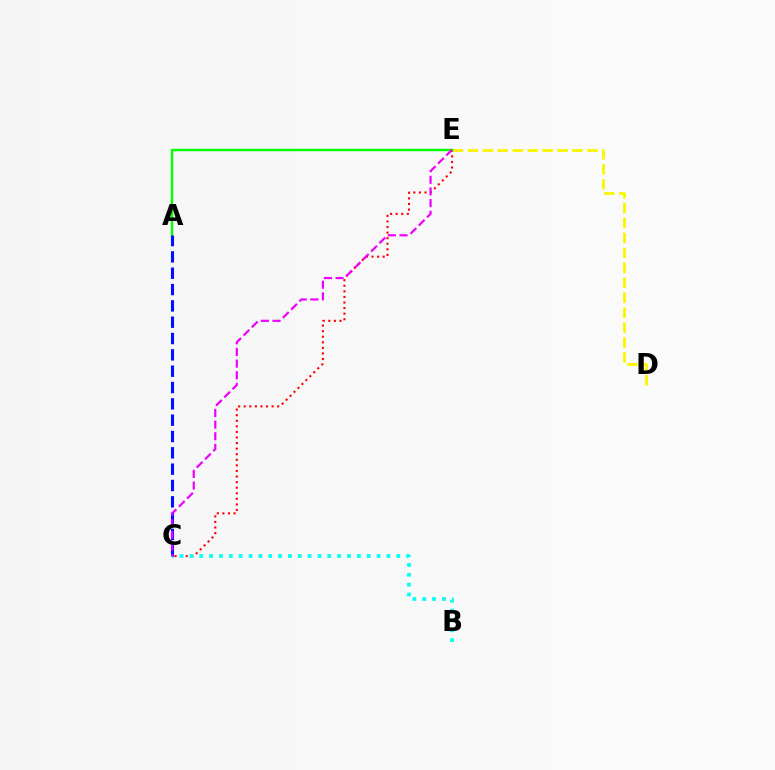{('C', 'E'): [{'color': '#ff0000', 'line_style': 'dotted', 'thickness': 1.52}, {'color': '#ee00ff', 'line_style': 'dashed', 'thickness': 1.58}], ('D', 'E'): [{'color': '#fcf500', 'line_style': 'dashed', 'thickness': 2.03}], ('B', 'C'): [{'color': '#00fff6', 'line_style': 'dotted', 'thickness': 2.68}], ('A', 'E'): [{'color': '#08ff00', 'line_style': 'solid', 'thickness': 1.76}], ('A', 'C'): [{'color': '#0010ff', 'line_style': 'dashed', 'thickness': 2.22}]}